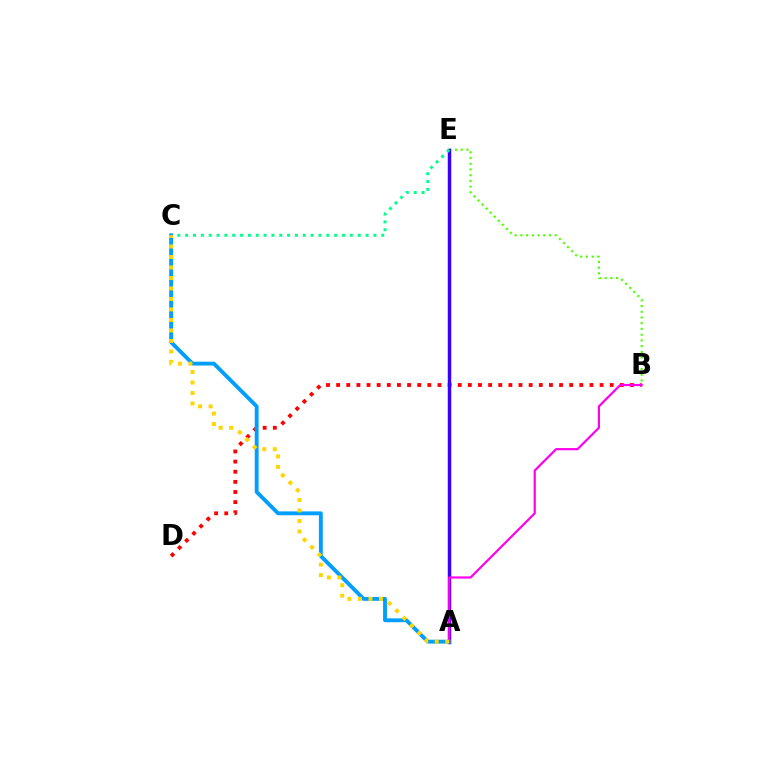{('B', 'D'): [{'color': '#ff0000', 'line_style': 'dotted', 'thickness': 2.75}], ('B', 'E'): [{'color': '#4fff00', 'line_style': 'dotted', 'thickness': 1.56}], ('A', 'E'): [{'color': '#3700ff', 'line_style': 'solid', 'thickness': 2.49}], ('C', 'E'): [{'color': '#00ff86', 'line_style': 'dotted', 'thickness': 2.13}], ('A', 'C'): [{'color': '#009eff', 'line_style': 'solid', 'thickness': 2.78}, {'color': '#ffd500', 'line_style': 'dotted', 'thickness': 2.85}], ('A', 'B'): [{'color': '#ff00ed', 'line_style': 'solid', 'thickness': 1.58}]}